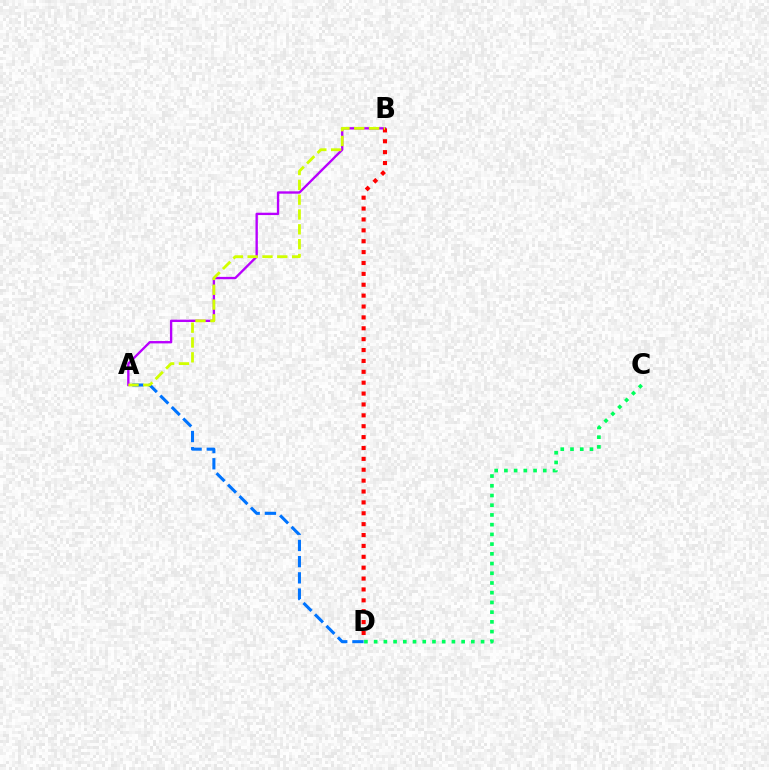{('A', 'D'): [{'color': '#0074ff', 'line_style': 'dashed', 'thickness': 2.2}], ('C', 'D'): [{'color': '#00ff5c', 'line_style': 'dotted', 'thickness': 2.64}], ('A', 'B'): [{'color': '#b900ff', 'line_style': 'solid', 'thickness': 1.7}, {'color': '#d1ff00', 'line_style': 'dashed', 'thickness': 2.01}], ('B', 'D'): [{'color': '#ff0000', 'line_style': 'dotted', 'thickness': 2.96}]}